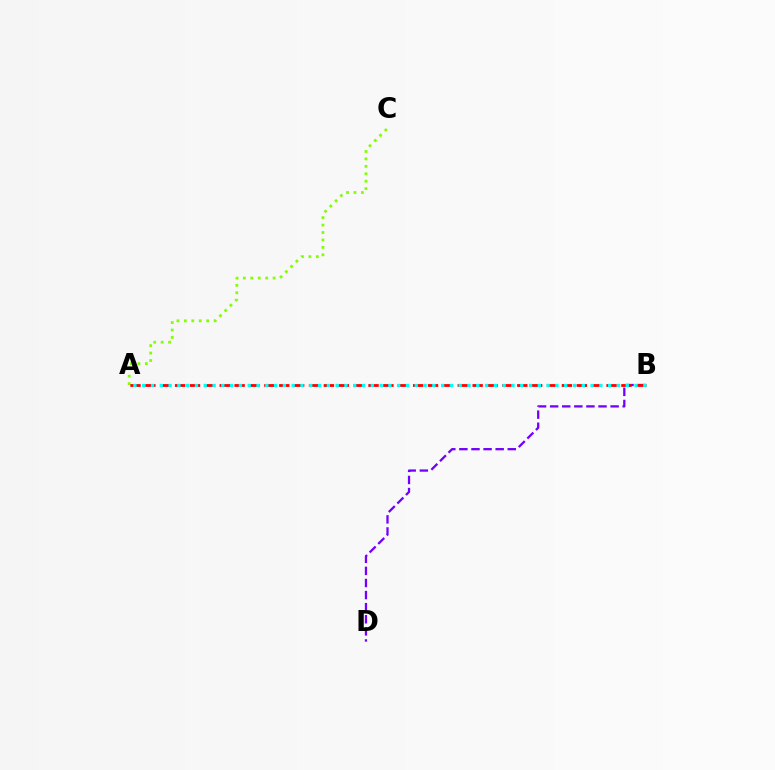{('B', 'D'): [{'color': '#7200ff', 'line_style': 'dashed', 'thickness': 1.64}], ('A', 'C'): [{'color': '#84ff00', 'line_style': 'dotted', 'thickness': 2.02}], ('A', 'B'): [{'color': '#ff0000', 'line_style': 'dashed', 'thickness': 2.02}, {'color': '#00fff6', 'line_style': 'dotted', 'thickness': 2.39}]}